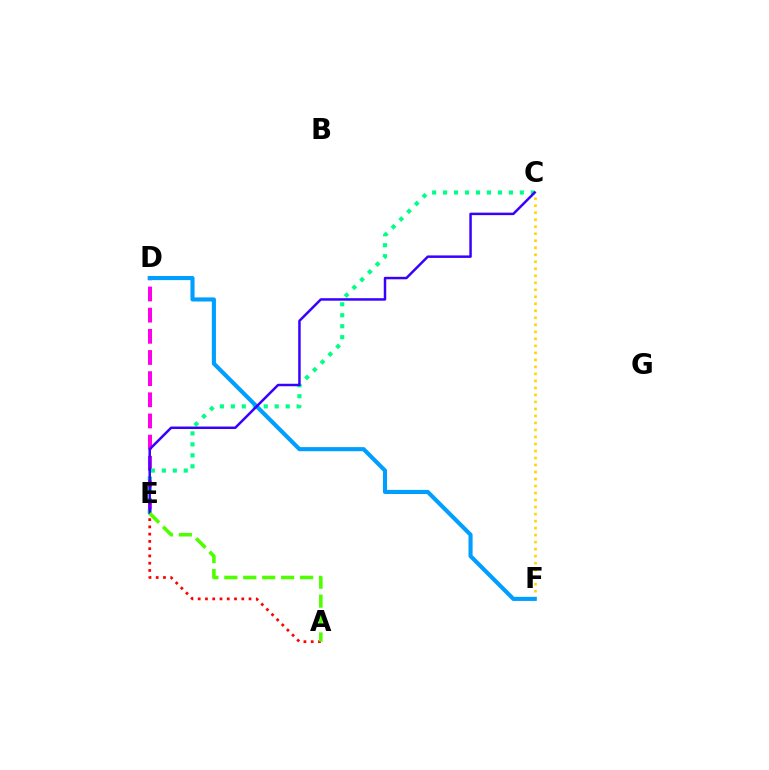{('C', 'F'): [{'color': '#ffd500', 'line_style': 'dotted', 'thickness': 1.9}], ('D', 'E'): [{'color': '#ff00ed', 'line_style': 'dashed', 'thickness': 2.87}], ('C', 'E'): [{'color': '#00ff86', 'line_style': 'dotted', 'thickness': 2.98}, {'color': '#3700ff', 'line_style': 'solid', 'thickness': 1.78}], ('D', 'F'): [{'color': '#009eff', 'line_style': 'solid', 'thickness': 2.95}], ('A', 'E'): [{'color': '#ff0000', 'line_style': 'dotted', 'thickness': 1.97}, {'color': '#4fff00', 'line_style': 'dashed', 'thickness': 2.57}]}